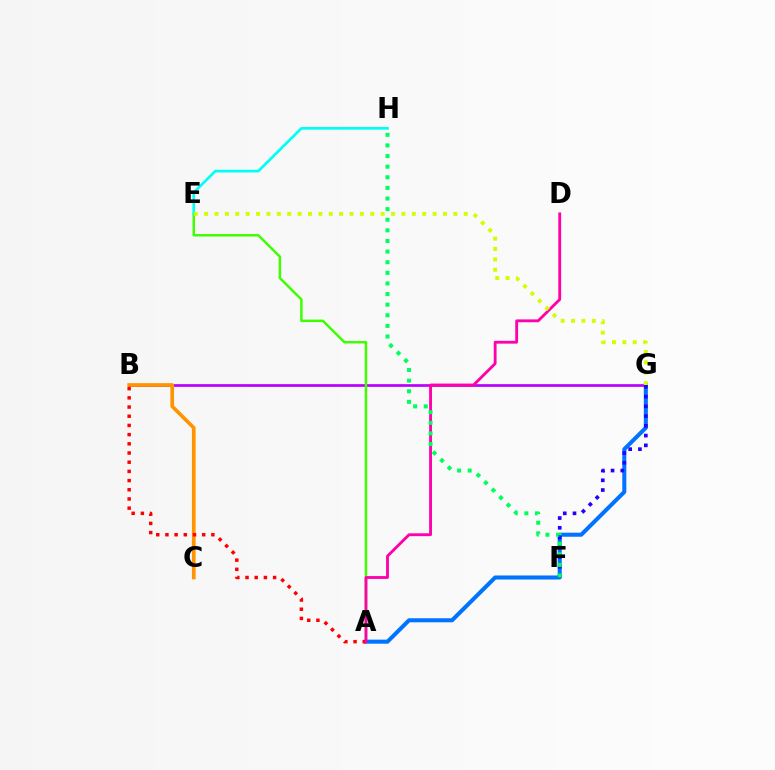{('B', 'G'): [{'color': '#b900ff', 'line_style': 'solid', 'thickness': 1.95}], ('A', 'E'): [{'color': '#3dff00', 'line_style': 'solid', 'thickness': 1.77}], ('A', 'G'): [{'color': '#0074ff', 'line_style': 'solid', 'thickness': 2.92}], ('F', 'G'): [{'color': '#2500ff', 'line_style': 'dotted', 'thickness': 2.65}], ('B', 'C'): [{'color': '#ff9400', 'line_style': 'solid', 'thickness': 2.65}], ('A', 'B'): [{'color': '#ff0000', 'line_style': 'dotted', 'thickness': 2.5}], ('A', 'D'): [{'color': '#ff00ac', 'line_style': 'solid', 'thickness': 2.05}], ('F', 'H'): [{'color': '#00ff5c', 'line_style': 'dotted', 'thickness': 2.88}], ('E', 'H'): [{'color': '#00fff6', 'line_style': 'solid', 'thickness': 1.95}], ('E', 'G'): [{'color': '#d1ff00', 'line_style': 'dotted', 'thickness': 2.82}]}